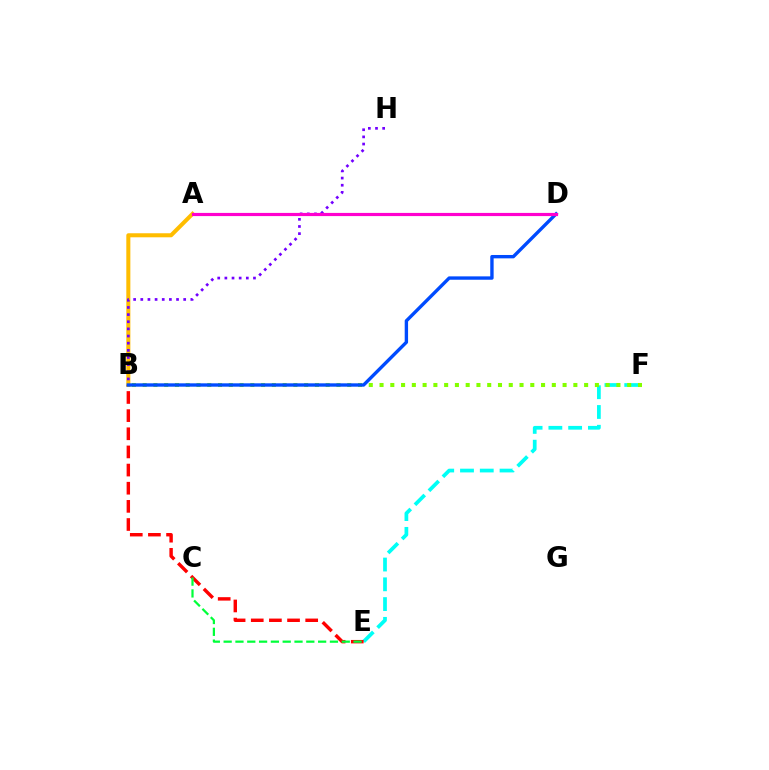{('A', 'B'): [{'color': '#ffbd00', 'line_style': 'solid', 'thickness': 2.91}], ('E', 'F'): [{'color': '#00fff6', 'line_style': 'dashed', 'thickness': 2.69}], ('B', 'H'): [{'color': '#7200ff', 'line_style': 'dotted', 'thickness': 1.94}], ('B', 'E'): [{'color': '#ff0000', 'line_style': 'dashed', 'thickness': 2.47}], ('B', 'F'): [{'color': '#84ff00', 'line_style': 'dotted', 'thickness': 2.93}], ('C', 'E'): [{'color': '#00ff39', 'line_style': 'dashed', 'thickness': 1.6}], ('B', 'D'): [{'color': '#004bff', 'line_style': 'solid', 'thickness': 2.43}], ('A', 'D'): [{'color': '#ff00cf', 'line_style': 'solid', 'thickness': 2.29}]}